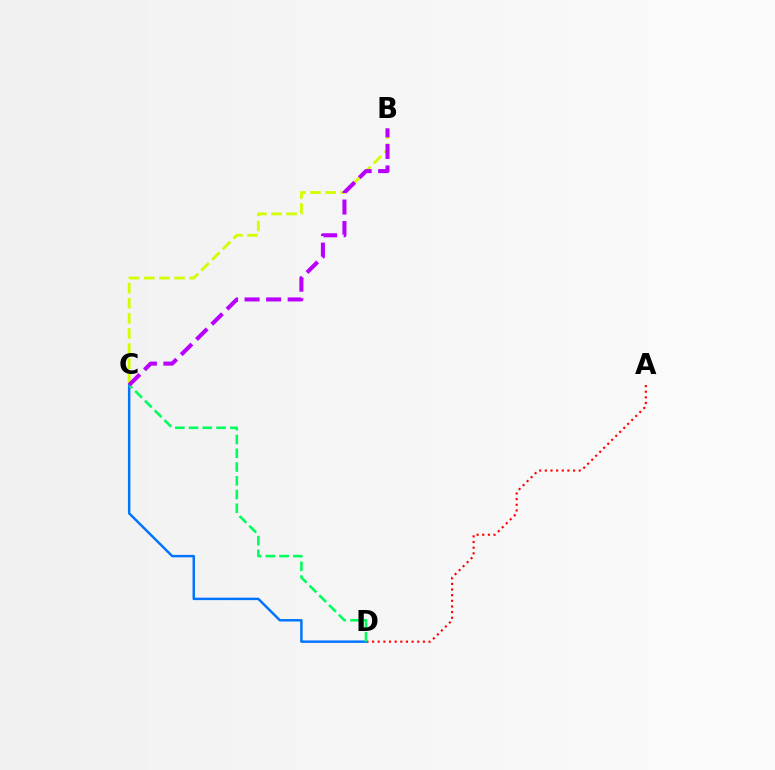{('A', 'D'): [{'color': '#ff0000', 'line_style': 'dotted', 'thickness': 1.53}], ('C', 'D'): [{'color': '#0074ff', 'line_style': 'solid', 'thickness': 1.77}, {'color': '#00ff5c', 'line_style': 'dashed', 'thickness': 1.87}], ('B', 'C'): [{'color': '#d1ff00', 'line_style': 'dashed', 'thickness': 2.05}, {'color': '#b900ff', 'line_style': 'dashed', 'thickness': 2.92}]}